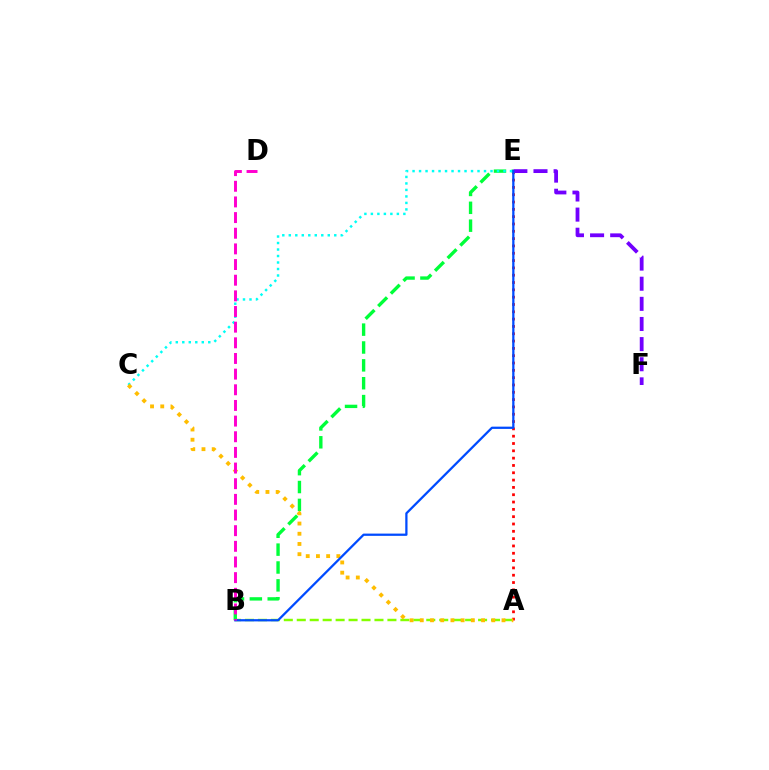{('A', 'B'): [{'color': '#84ff00', 'line_style': 'dashed', 'thickness': 1.76}], ('A', 'E'): [{'color': '#ff0000', 'line_style': 'dotted', 'thickness': 1.99}], ('B', 'E'): [{'color': '#00ff39', 'line_style': 'dashed', 'thickness': 2.43}, {'color': '#004bff', 'line_style': 'solid', 'thickness': 1.63}], ('C', 'E'): [{'color': '#00fff6', 'line_style': 'dotted', 'thickness': 1.76}], ('E', 'F'): [{'color': '#7200ff', 'line_style': 'dashed', 'thickness': 2.73}], ('A', 'C'): [{'color': '#ffbd00', 'line_style': 'dotted', 'thickness': 2.77}], ('B', 'D'): [{'color': '#ff00cf', 'line_style': 'dashed', 'thickness': 2.13}]}